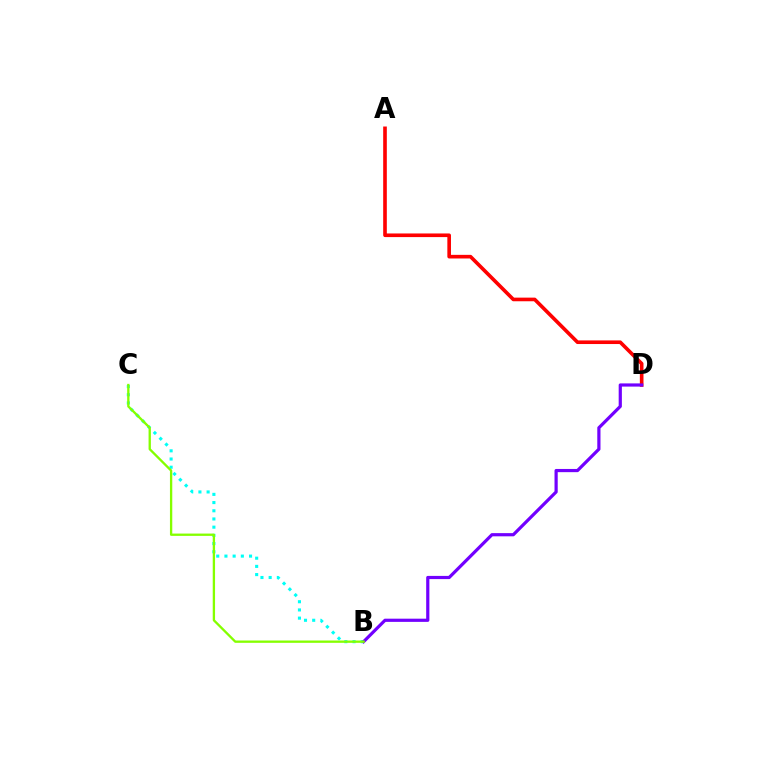{('B', 'C'): [{'color': '#00fff6', 'line_style': 'dotted', 'thickness': 2.23}, {'color': '#84ff00', 'line_style': 'solid', 'thickness': 1.67}], ('A', 'D'): [{'color': '#ff0000', 'line_style': 'solid', 'thickness': 2.62}], ('B', 'D'): [{'color': '#7200ff', 'line_style': 'solid', 'thickness': 2.3}]}